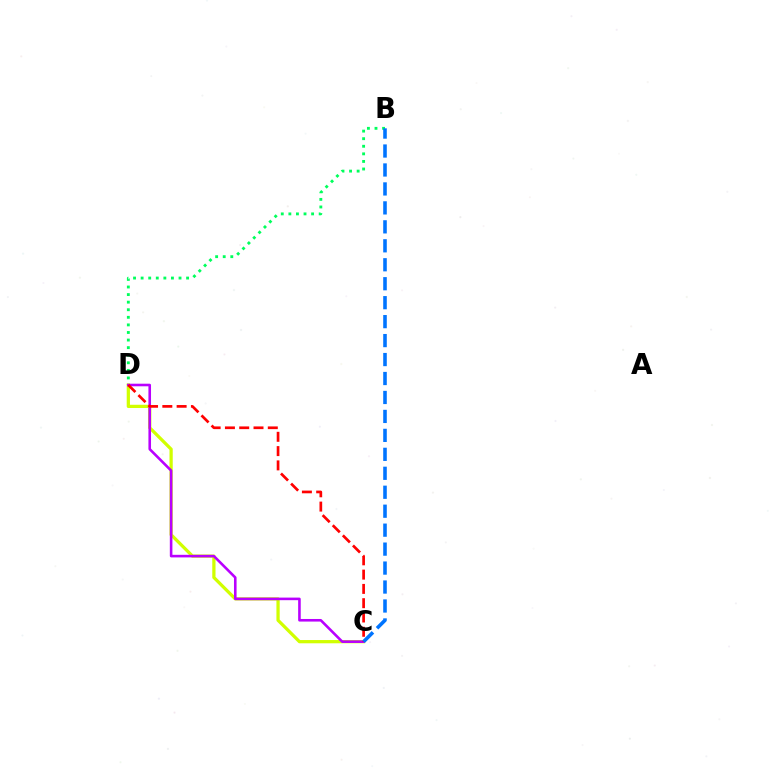{('B', 'D'): [{'color': '#00ff5c', 'line_style': 'dotted', 'thickness': 2.06}], ('C', 'D'): [{'color': '#d1ff00', 'line_style': 'solid', 'thickness': 2.34}, {'color': '#b900ff', 'line_style': 'solid', 'thickness': 1.87}, {'color': '#ff0000', 'line_style': 'dashed', 'thickness': 1.94}], ('B', 'C'): [{'color': '#0074ff', 'line_style': 'dashed', 'thickness': 2.58}]}